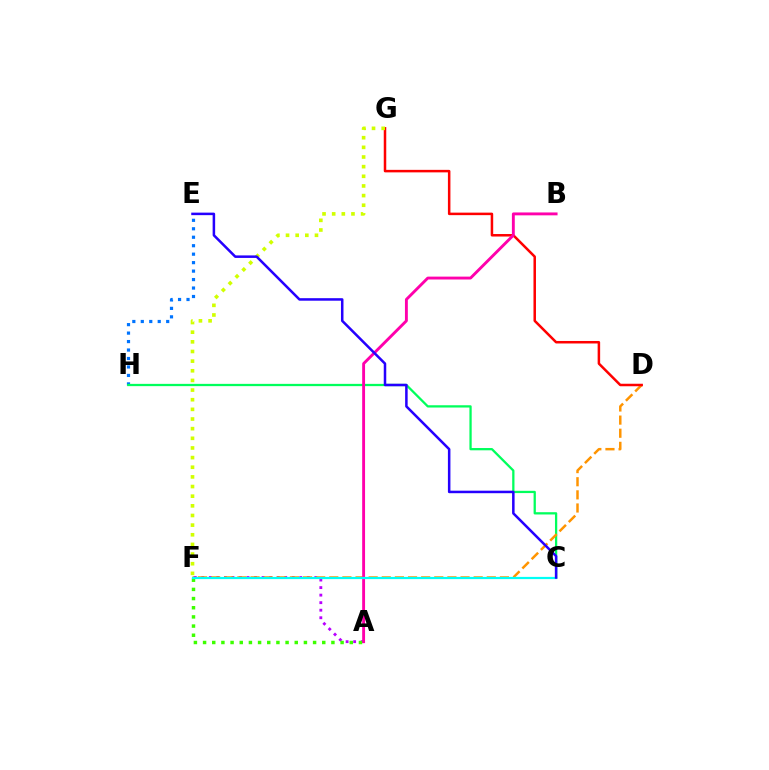{('E', 'H'): [{'color': '#0074ff', 'line_style': 'dotted', 'thickness': 2.3}], ('C', 'H'): [{'color': '#00ff5c', 'line_style': 'solid', 'thickness': 1.64}], ('A', 'F'): [{'color': '#b900ff', 'line_style': 'dotted', 'thickness': 2.05}, {'color': '#3dff00', 'line_style': 'dotted', 'thickness': 2.49}], ('D', 'F'): [{'color': '#ff9400', 'line_style': 'dashed', 'thickness': 1.78}], ('D', 'G'): [{'color': '#ff0000', 'line_style': 'solid', 'thickness': 1.81}], ('A', 'B'): [{'color': '#ff00ac', 'line_style': 'solid', 'thickness': 2.07}], ('F', 'G'): [{'color': '#d1ff00', 'line_style': 'dotted', 'thickness': 2.62}], ('C', 'F'): [{'color': '#00fff6', 'line_style': 'solid', 'thickness': 1.6}], ('C', 'E'): [{'color': '#2500ff', 'line_style': 'solid', 'thickness': 1.81}]}